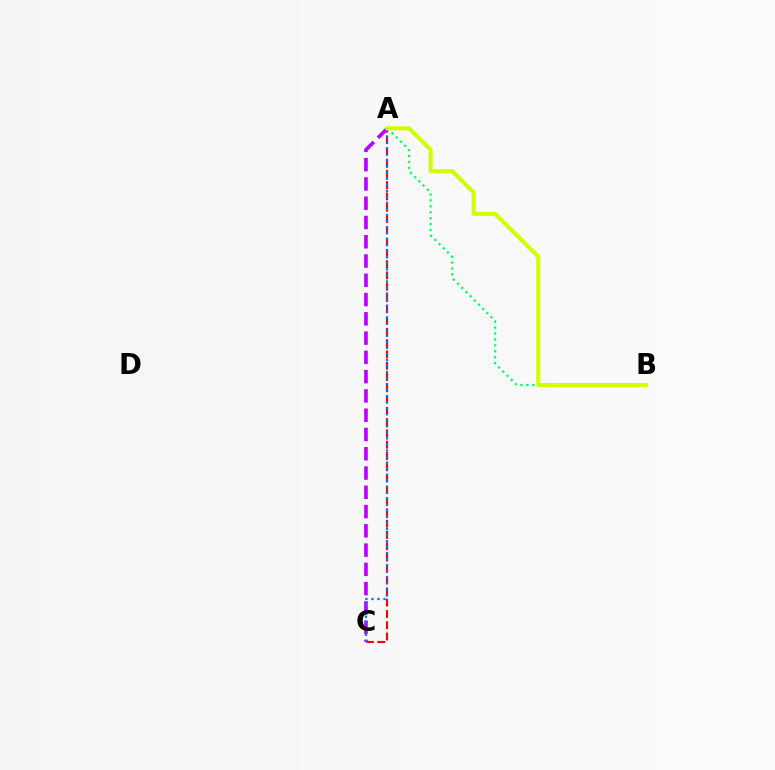{('A', 'C'): [{'color': '#ff0000', 'line_style': 'dashed', 'thickness': 1.53}, {'color': '#b900ff', 'line_style': 'dashed', 'thickness': 2.62}, {'color': '#0074ff', 'line_style': 'dotted', 'thickness': 1.64}], ('A', 'B'): [{'color': '#00ff5c', 'line_style': 'dotted', 'thickness': 1.61}, {'color': '#d1ff00', 'line_style': 'solid', 'thickness': 2.94}]}